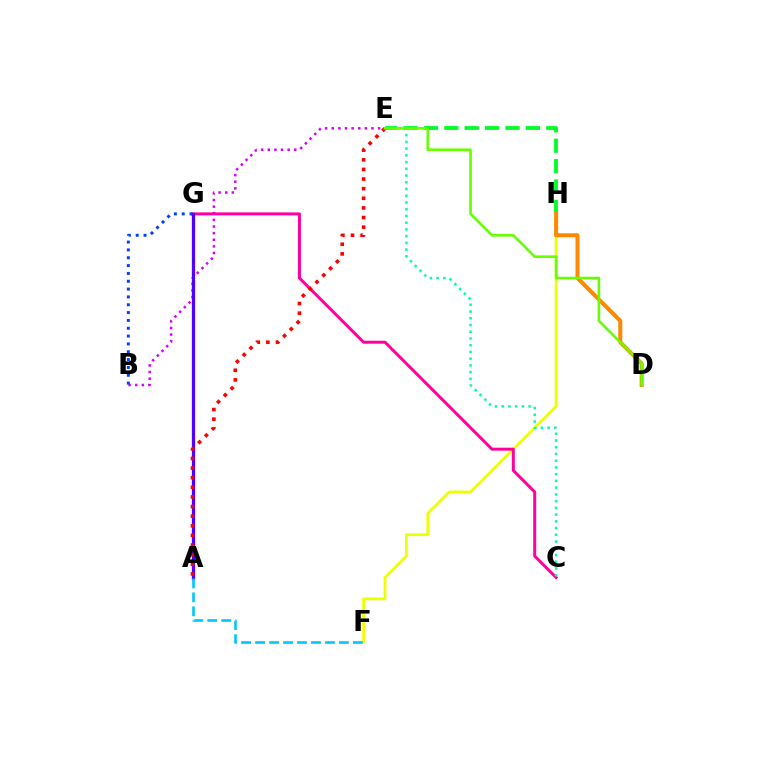{('F', 'H'): [{'color': '#eeff00', 'line_style': 'solid', 'thickness': 2.0}], ('B', 'E'): [{'color': '#d600ff', 'line_style': 'dotted', 'thickness': 1.8}], ('C', 'G'): [{'color': '#ff00a0', 'line_style': 'solid', 'thickness': 2.15}], ('E', 'H'): [{'color': '#00ff27', 'line_style': 'dashed', 'thickness': 2.77}], ('B', 'G'): [{'color': '#003fff', 'line_style': 'dotted', 'thickness': 2.13}], ('A', 'G'): [{'color': '#4f00ff', 'line_style': 'solid', 'thickness': 2.37}], ('C', 'E'): [{'color': '#00ffaf', 'line_style': 'dotted', 'thickness': 1.83}], ('A', 'F'): [{'color': '#00c7ff', 'line_style': 'dashed', 'thickness': 1.9}], ('D', 'H'): [{'color': '#ff8800', 'line_style': 'solid', 'thickness': 2.88}], ('A', 'E'): [{'color': '#ff0000', 'line_style': 'dotted', 'thickness': 2.61}], ('D', 'E'): [{'color': '#66ff00', 'line_style': 'solid', 'thickness': 1.88}]}